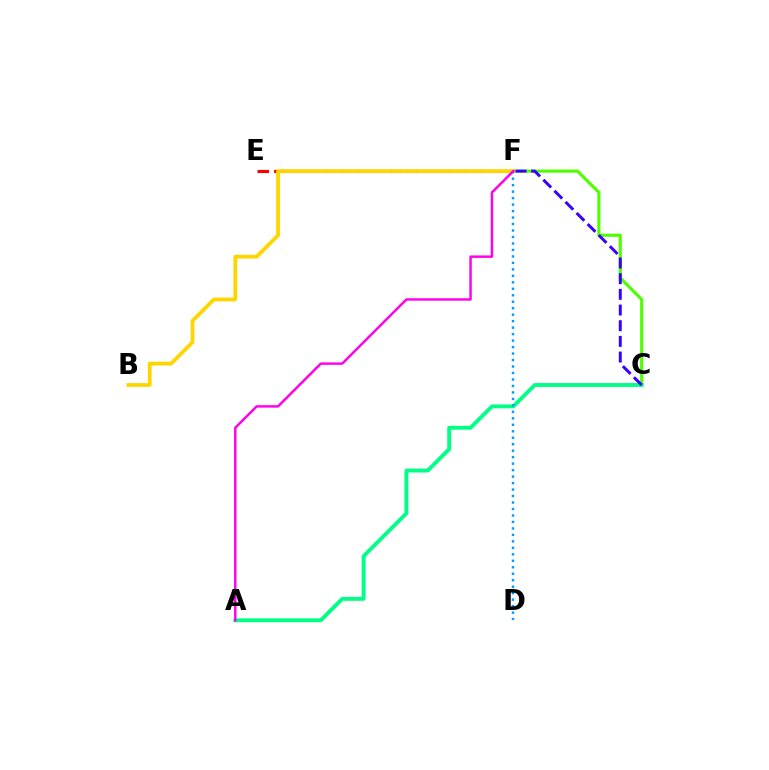{('E', 'F'): [{'color': '#ff0000', 'line_style': 'dashed', 'thickness': 2.25}], ('C', 'F'): [{'color': '#4fff00', 'line_style': 'solid', 'thickness': 2.24}, {'color': '#3700ff', 'line_style': 'dashed', 'thickness': 2.13}], ('A', 'C'): [{'color': '#00ff86', 'line_style': 'solid', 'thickness': 2.79}], ('B', 'F'): [{'color': '#ffd500', 'line_style': 'solid', 'thickness': 2.72}], ('D', 'F'): [{'color': '#009eff', 'line_style': 'dotted', 'thickness': 1.76}], ('A', 'F'): [{'color': '#ff00ed', 'line_style': 'solid', 'thickness': 1.76}]}